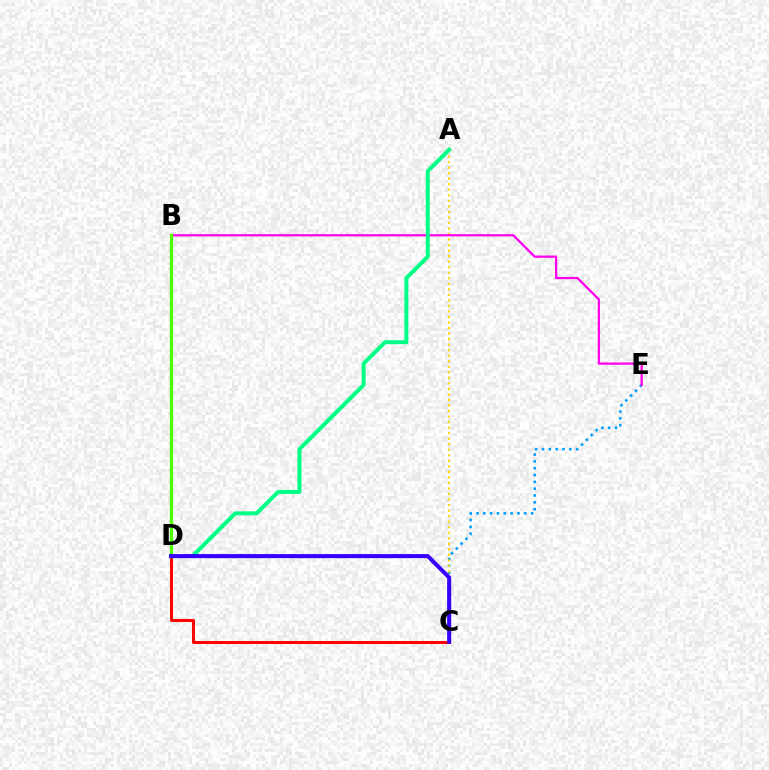{('C', 'E'): [{'color': '#009eff', 'line_style': 'dotted', 'thickness': 1.85}], ('A', 'C'): [{'color': '#ffd500', 'line_style': 'dotted', 'thickness': 1.5}], ('B', 'E'): [{'color': '#ff00ed', 'line_style': 'solid', 'thickness': 1.64}], ('C', 'D'): [{'color': '#ff0000', 'line_style': 'solid', 'thickness': 2.13}, {'color': '#3700ff', 'line_style': 'solid', 'thickness': 2.92}], ('A', 'D'): [{'color': '#00ff86', 'line_style': 'solid', 'thickness': 2.85}], ('B', 'D'): [{'color': '#4fff00', 'line_style': 'solid', 'thickness': 2.35}]}